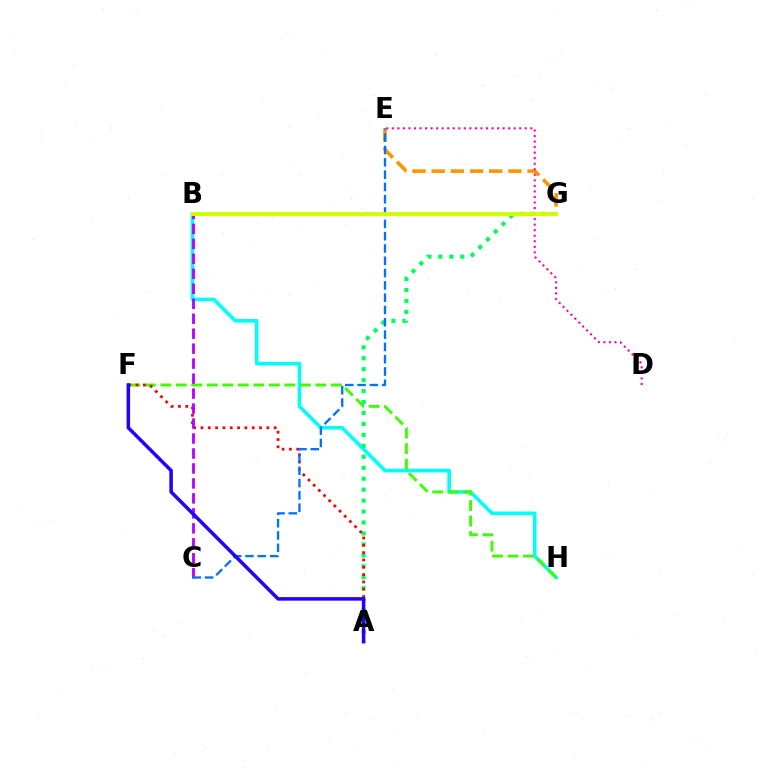{('B', 'H'): [{'color': '#00fff6', 'line_style': 'solid', 'thickness': 2.6}], ('F', 'H'): [{'color': '#3dff00', 'line_style': 'dashed', 'thickness': 2.11}], ('A', 'G'): [{'color': '#00ff5c', 'line_style': 'dotted', 'thickness': 2.97}], ('A', 'F'): [{'color': '#ff0000', 'line_style': 'dotted', 'thickness': 1.99}, {'color': '#2500ff', 'line_style': 'solid', 'thickness': 2.53}], ('E', 'G'): [{'color': '#ff9400', 'line_style': 'dashed', 'thickness': 2.61}], ('B', 'C'): [{'color': '#b900ff', 'line_style': 'dashed', 'thickness': 2.03}], ('D', 'E'): [{'color': '#ff00ac', 'line_style': 'dotted', 'thickness': 1.51}], ('C', 'E'): [{'color': '#0074ff', 'line_style': 'dashed', 'thickness': 1.67}], ('B', 'G'): [{'color': '#d1ff00', 'line_style': 'solid', 'thickness': 2.79}]}